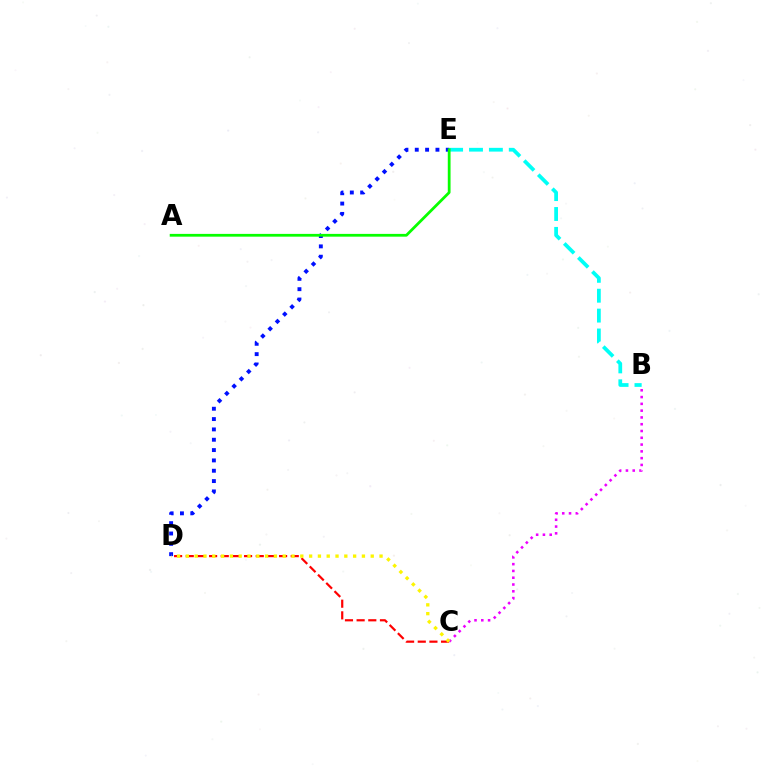{('C', 'D'): [{'color': '#ff0000', 'line_style': 'dashed', 'thickness': 1.58}, {'color': '#fcf500', 'line_style': 'dotted', 'thickness': 2.39}], ('B', 'E'): [{'color': '#00fff6', 'line_style': 'dashed', 'thickness': 2.7}], ('D', 'E'): [{'color': '#0010ff', 'line_style': 'dotted', 'thickness': 2.81}], ('B', 'C'): [{'color': '#ee00ff', 'line_style': 'dotted', 'thickness': 1.84}], ('A', 'E'): [{'color': '#08ff00', 'line_style': 'solid', 'thickness': 2.0}]}